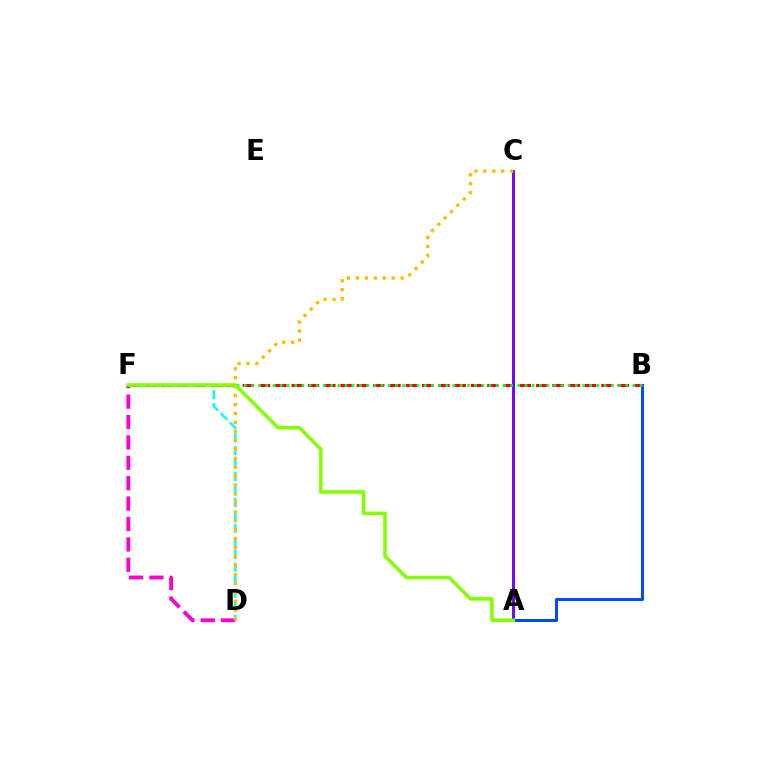{('A', 'B'): [{'color': '#004bff', 'line_style': 'solid', 'thickness': 2.18}], ('B', 'F'): [{'color': '#ff0000', 'line_style': 'dashed', 'thickness': 2.21}, {'color': '#00ff39', 'line_style': 'dotted', 'thickness': 1.96}], ('D', 'F'): [{'color': '#00fff6', 'line_style': 'dashed', 'thickness': 1.76}, {'color': '#ff00cf', 'line_style': 'dashed', 'thickness': 2.77}], ('A', 'C'): [{'color': '#7200ff', 'line_style': 'solid', 'thickness': 2.09}], ('C', 'D'): [{'color': '#ffbd00', 'line_style': 'dotted', 'thickness': 2.43}], ('A', 'F'): [{'color': '#84ff00', 'line_style': 'solid', 'thickness': 2.54}]}